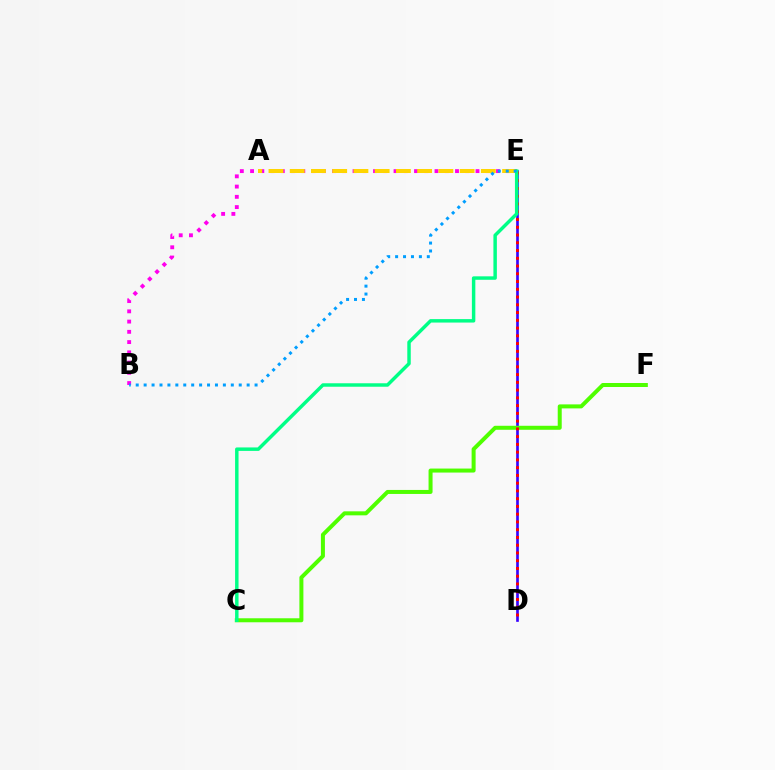{('D', 'E'): [{'color': '#3700ff', 'line_style': 'solid', 'thickness': 1.91}, {'color': '#ff0000', 'line_style': 'dotted', 'thickness': 2.11}], ('C', 'F'): [{'color': '#4fff00', 'line_style': 'solid', 'thickness': 2.88}], ('B', 'E'): [{'color': '#ff00ed', 'line_style': 'dotted', 'thickness': 2.78}, {'color': '#009eff', 'line_style': 'dotted', 'thickness': 2.15}], ('A', 'E'): [{'color': '#ffd500', 'line_style': 'dashed', 'thickness': 2.89}], ('C', 'E'): [{'color': '#00ff86', 'line_style': 'solid', 'thickness': 2.49}]}